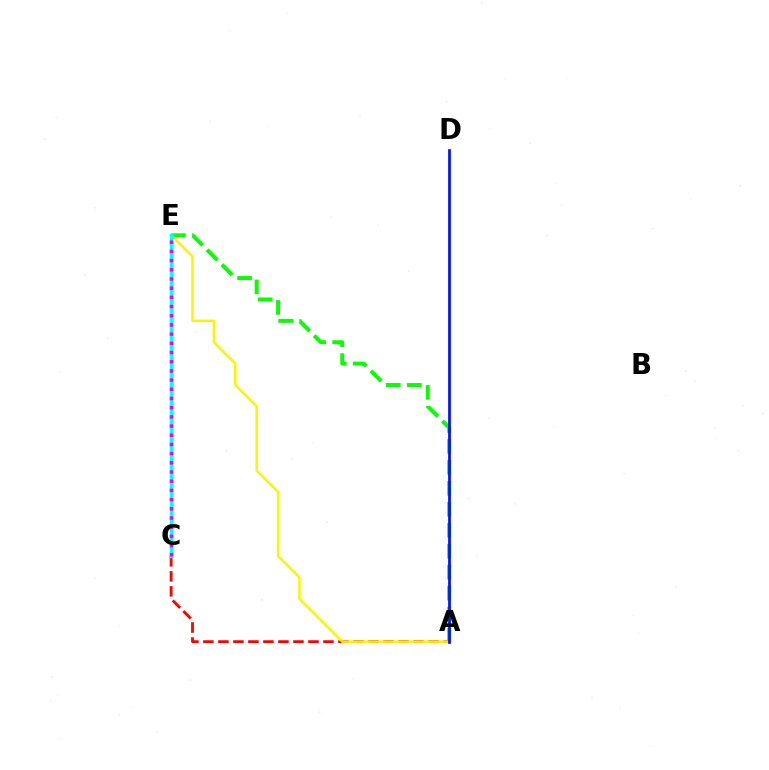{('A', 'E'): [{'color': '#08ff00', 'line_style': 'dashed', 'thickness': 2.85}, {'color': '#fcf500', 'line_style': 'solid', 'thickness': 1.8}], ('A', 'C'): [{'color': '#ff0000', 'line_style': 'dashed', 'thickness': 2.04}], ('C', 'E'): [{'color': '#00fff6', 'line_style': 'solid', 'thickness': 2.49}, {'color': '#ee00ff', 'line_style': 'dotted', 'thickness': 2.5}], ('A', 'D'): [{'color': '#0010ff', 'line_style': 'solid', 'thickness': 1.96}]}